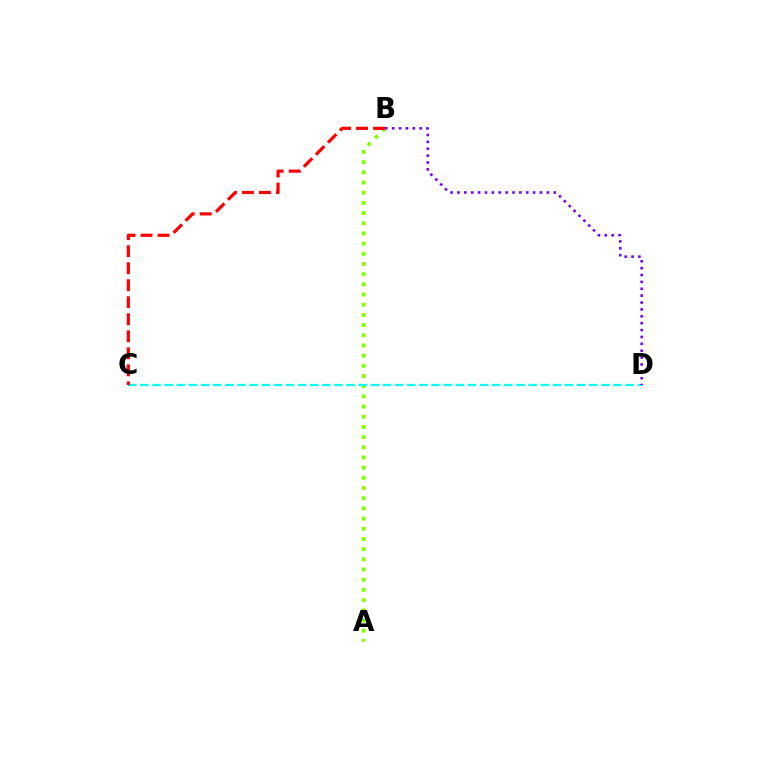{('A', 'B'): [{'color': '#84ff00', 'line_style': 'dotted', 'thickness': 2.77}], ('C', 'D'): [{'color': '#00fff6', 'line_style': 'dashed', 'thickness': 1.65}], ('B', 'D'): [{'color': '#7200ff', 'line_style': 'dotted', 'thickness': 1.87}], ('B', 'C'): [{'color': '#ff0000', 'line_style': 'dashed', 'thickness': 2.31}]}